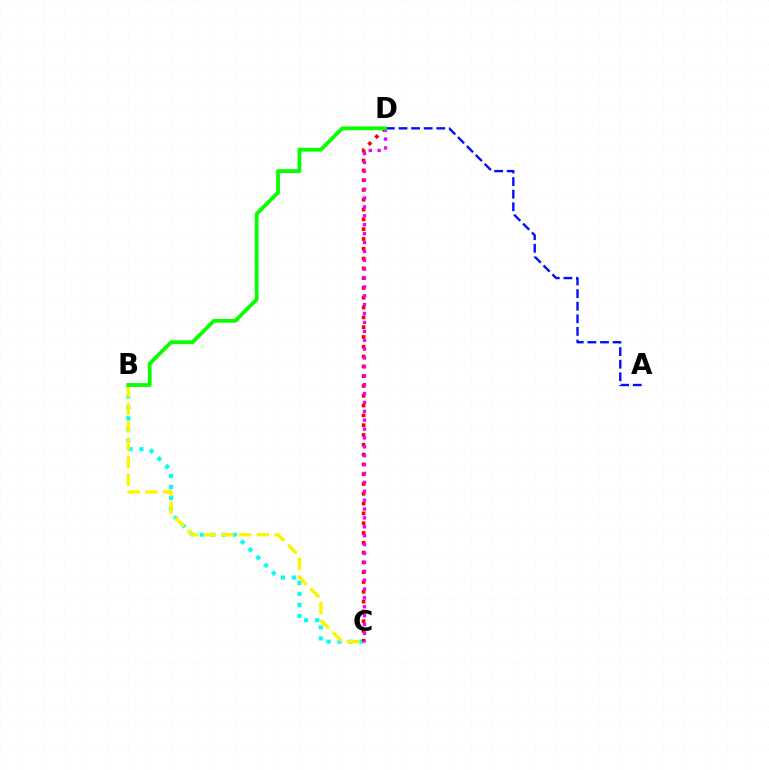{('B', 'C'): [{'color': '#00fff6', 'line_style': 'dotted', 'thickness': 2.98}, {'color': '#fcf500', 'line_style': 'dashed', 'thickness': 2.4}], ('C', 'D'): [{'color': '#ff0000', 'line_style': 'dotted', 'thickness': 2.66}, {'color': '#ee00ff', 'line_style': 'dotted', 'thickness': 2.41}], ('A', 'D'): [{'color': '#0010ff', 'line_style': 'dashed', 'thickness': 1.71}], ('B', 'D'): [{'color': '#08ff00', 'line_style': 'solid', 'thickness': 2.73}]}